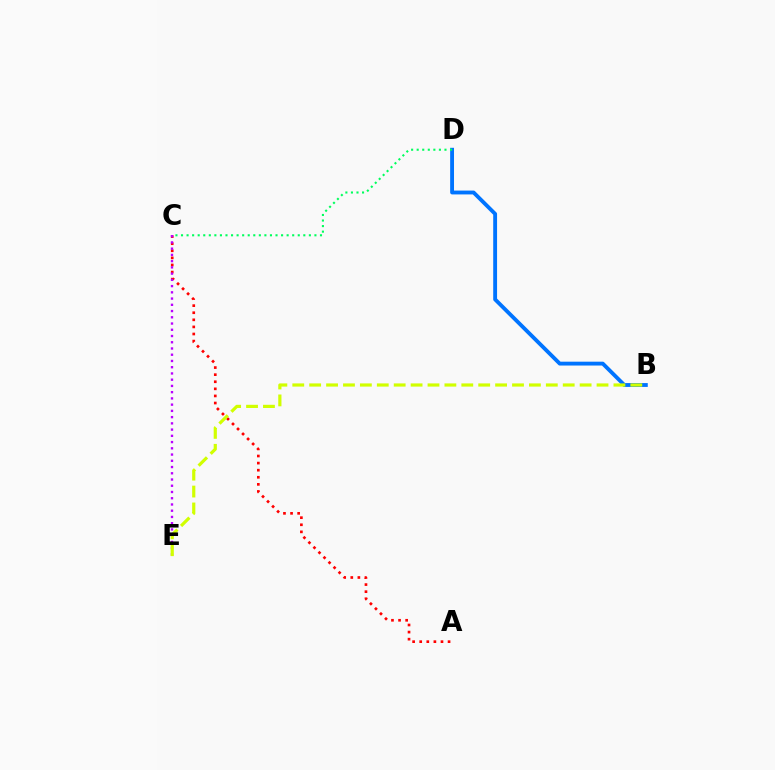{('A', 'C'): [{'color': '#ff0000', 'line_style': 'dotted', 'thickness': 1.93}], ('C', 'E'): [{'color': '#b900ff', 'line_style': 'dotted', 'thickness': 1.7}], ('B', 'D'): [{'color': '#0074ff', 'line_style': 'solid', 'thickness': 2.78}], ('C', 'D'): [{'color': '#00ff5c', 'line_style': 'dotted', 'thickness': 1.51}], ('B', 'E'): [{'color': '#d1ff00', 'line_style': 'dashed', 'thickness': 2.3}]}